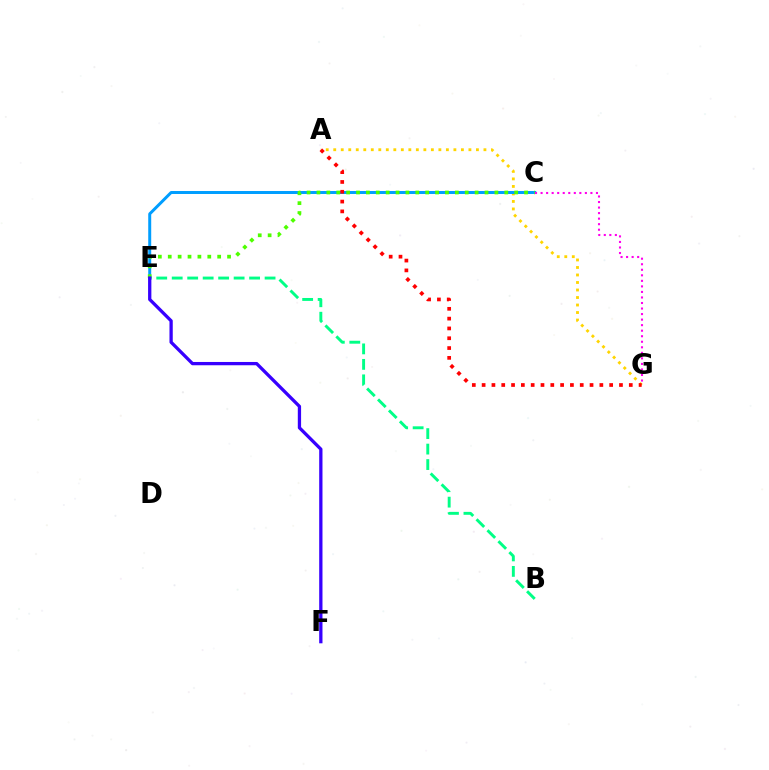{('A', 'G'): [{'color': '#ffd500', 'line_style': 'dotted', 'thickness': 2.04}, {'color': '#ff0000', 'line_style': 'dotted', 'thickness': 2.67}], ('C', 'E'): [{'color': '#009eff', 'line_style': 'solid', 'thickness': 2.15}, {'color': '#4fff00', 'line_style': 'dotted', 'thickness': 2.69}], ('B', 'E'): [{'color': '#00ff86', 'line_style': 'dashed', 'thickness': 2.1}], ('E', 'F'): [{'color': '#3700ff', 'line_style': 'solid', 'thickness': 2.37}], ('C', 'G'): [{'color': '#ff00ed', 'line_style': 'dotted', 'thickness': 1.5}]}